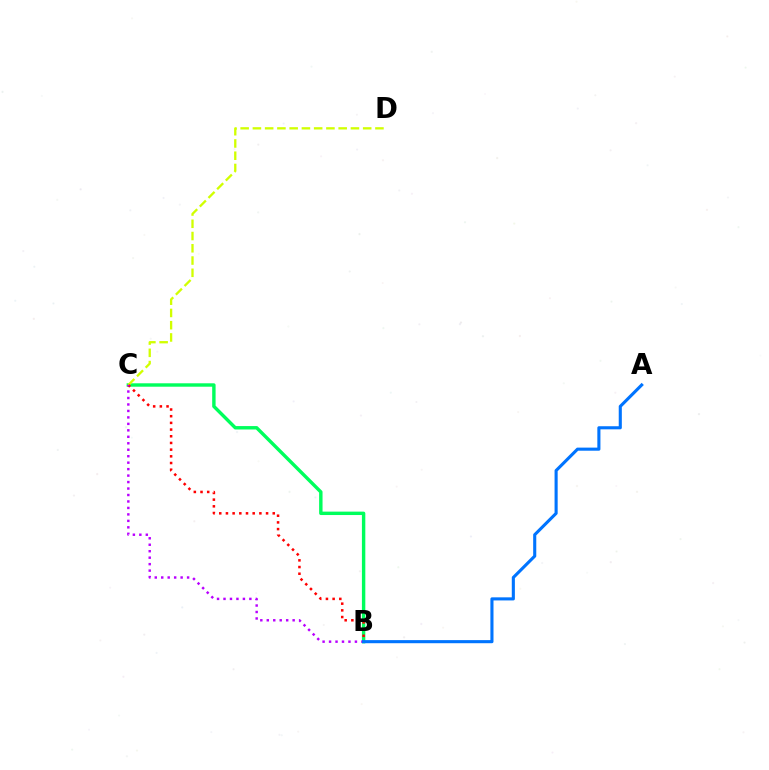{('B', 'C'): [{'color': '#00ff5c', 'line_style': 'solid', 'thickness': 2.46}, {'color': '#ff0000', 'line_style': 'dotted', 'thickness': 1.82}, {'color': '#b900ff', 'line_style': 'dotted', 'thickness': 1.76}], ('C', 'D'): [{'color': '#d1ff00', 'line_style': 'dashed', 'thickness': 1.66}], ('A', 'B'): [{'color': '#0074ff', 'line_style': 'solid', 'thickness': 2.23}]}